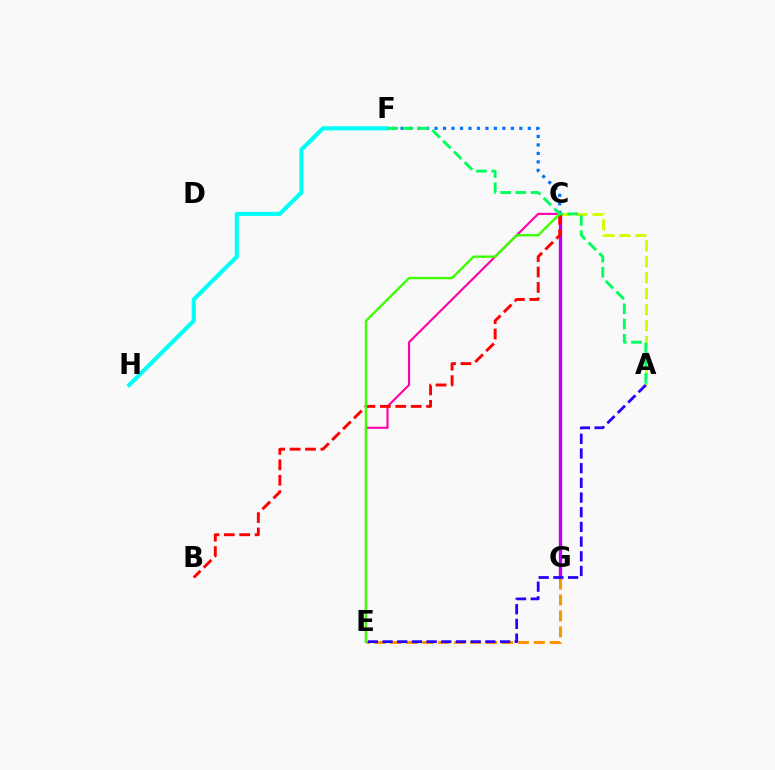{('C', 'E'): [{'color': '#ff00ac', 'line_style': 'solid', 'thickness': 1.54}, {'color': '#3dff00', 'line_style': 'solid', 'thickness': 1.7}], ('A', 'C'): [{'color': '#d1ff00', 'line_style': 'dashed', 'thickness': 2.17}], ('C', 'G'): [{'color': '#b900ff', 'line_style': 'solid', 'thickness': 2.42}], ('E', 'G'): [{'color': '#ff9400', 'line_style': 'dashed', 'thickness': 2.16}], ('F', 'H'): [{'color': '#00fff6', 'line_style': 'solid', 'thickness': 2.95}], ('C', 'F'): [{'color': '#0074ff', 'line_style': 'dotted', 'thickness': 2.3}], ('A', 'E'): [{'color': '#2500ff', 'line_style': 'dashed', 'thickness': 2.0}], ('B', 'C'): [{'color': '#ff0000', 'line_style': 'dashed', 'thickness': 2.09}], ('A', 'F'): [{'color': '#00ff5c', 'line_style': 'dashed', 'thickness': 2.06}]}